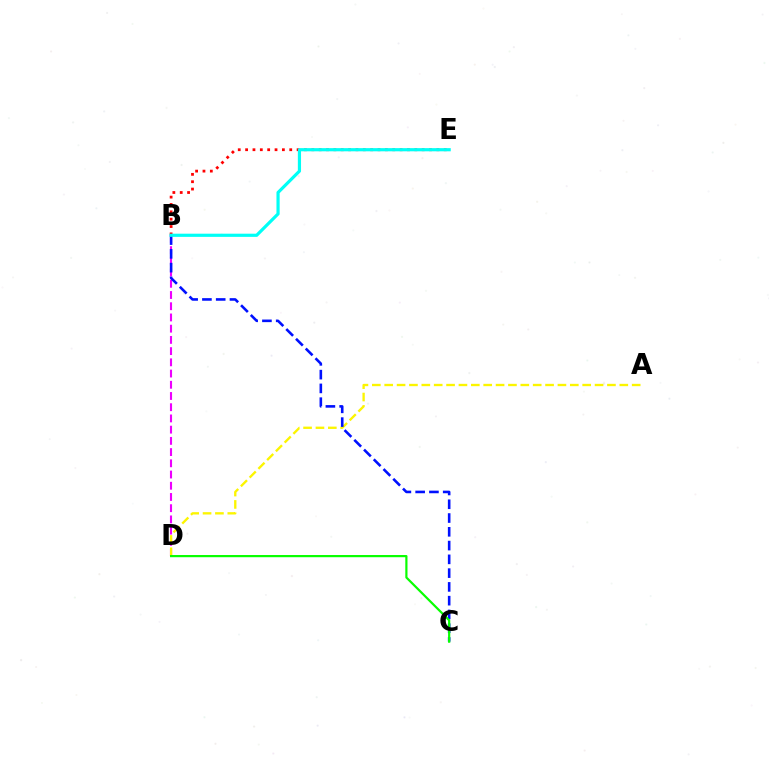{('B', 'D'): [{'color': '#ee00ff', 'line_style': 'dashed', 'thickness': 1.52}], ('A', 'D'): [{'color': '#fcf500', 'line_style': 'dashed', 'thickness': 1.68}], ('B', 'E'): [{'color': '#ff0000', 'line_style': 'dotted', 'thickness': 2.0}, {'color': '#00fff6', 'line_style': 'solid', 'thickness': 2.29}], ('B', 'C'): [{'color': '#0010ff', 'line_style': 'dashed', 'thickness': 1.87}], ('C', 'D'): [{'color': '#08ff00', 'line_style': 'solid', 'thickness': 1.58}]}